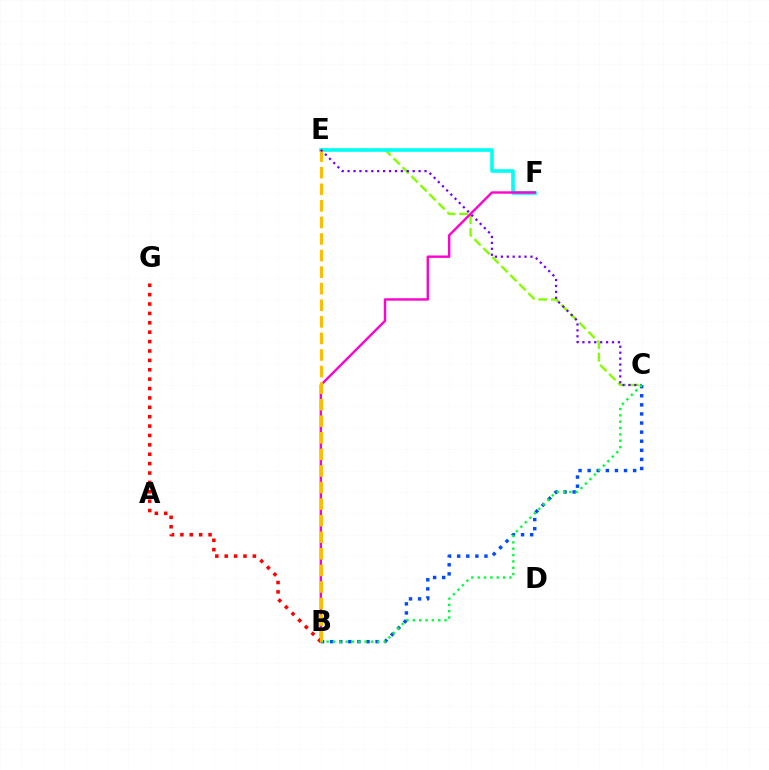{('C', 'E'): [{'color': '#84ff00', 'line_style': 'dashed', 'thickness': 1.72}, {'color': '#7200ff', 'line_style': 'dotted', 'thickness': 1.61}], ('B', 'G'): [{'color': '#ff0000', 'line_style': 'dotted', 'thickness': 2.55}], ('E', 'F'): [{'color': '#00fff6', 'line_style': 'solid', 'thickness': 2.6}], ('B', 'C'): [{'color': '#004bff', 'line_style': 'dotted', 'thickness': 2.47}, {'color': '#00ff39', 'line_style': 'dotted', 'thickness': 1.72}], ('B', 'F'): [{'color': '#ff00cf', 'line_style': 'solid', 'thickness': 1.72}], ('B', 'E'): [{'color': '#ffbd00', 'line_style': 'dashed', 'thickness': 2.25}]}